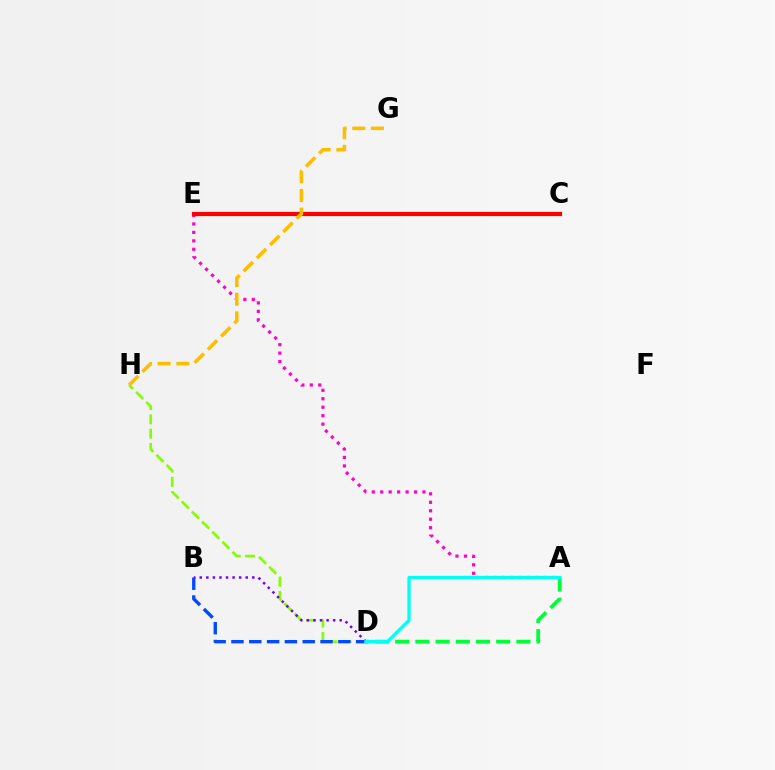{('D', 'H'): [{'color': '#84ff00', 'line_style': 'dashed', 'thickness': 1.94}], ('B', 'D'): [{'color': '#004bff', 'line_style': 'dashed', 'thickness': 2.42}, {'color': '#7200ff', 'line_style': 'dotted', 'thickness': 1.78}], ('A', 'E'): [{'color': '#ff00cf', 'line_style': 'dotted', 'thickness': 2.3}], ('A', 'D'): [{'color': '#00ff39', 'line_style': 'dashed', 'thickness': 2.75}, {'color': '#00fff6', 'line_style': 'solid', 'thickness': 2.37}], ('C', 'E'): [{'color': '#ff0000', 'line_style': 'solid', 'thickness': 3.0}], ('G', 'H'): [{'color': '#ffbd00', 'line_style': 'dashed', 'thickness': 2.53}]}